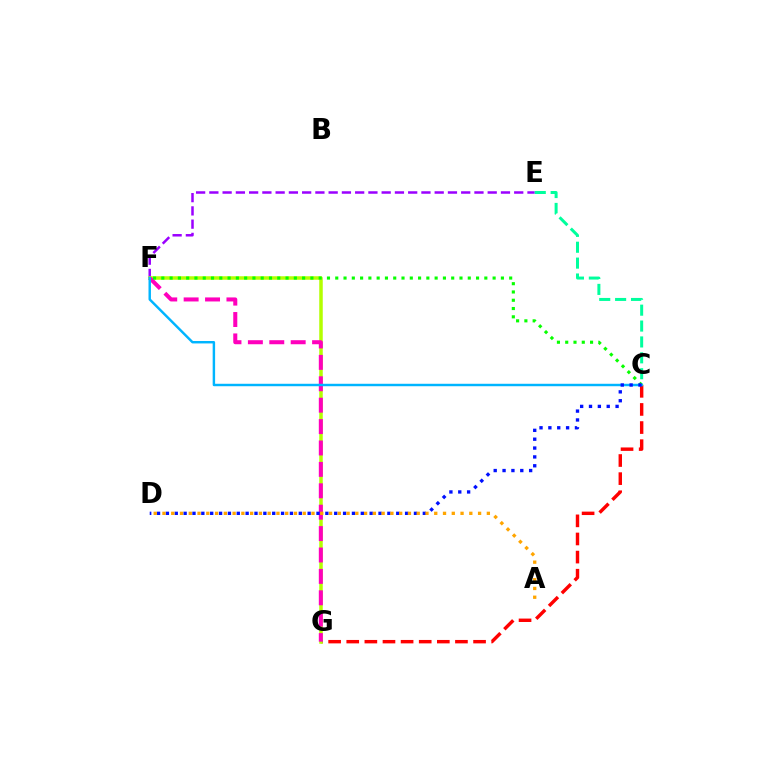{('E', 'F'): [{'color': '#9b00ff', 'line_style': 'dashed', 'thickness': 1.8}], ('C', 'G'): [{'color': '#ff0000', 'line_style': 'dashed', 'thickness': 2.46}], ('C', 'E'): [{'color': '#00ff9d', 'line_style': 'dashed', 'thickness': 2.16}], ('F', 'G'): [{'color': '#b3ff00', 'line_style': 'solid', 'thickness': 2.52}, {'color': '#ff00bd', 'line_style': 'dashed', 'thickness': 2.91}], ('C', 'F'): [{'color': '#08ff00', 'line_style': 'dotted', 'thickness': 2.25}, {'color': '#00b5ff', 'line_style': 'solid', 'thickness': 1.76}], ('C', 'D'): [{'color': '#0010ff', 'line_style': 'dotted', 'thickness': 2.41}], ('A', 'D'): [{'color': '#ffa500', 'line_style': 'dotted', 'thickness': 2.38}]}